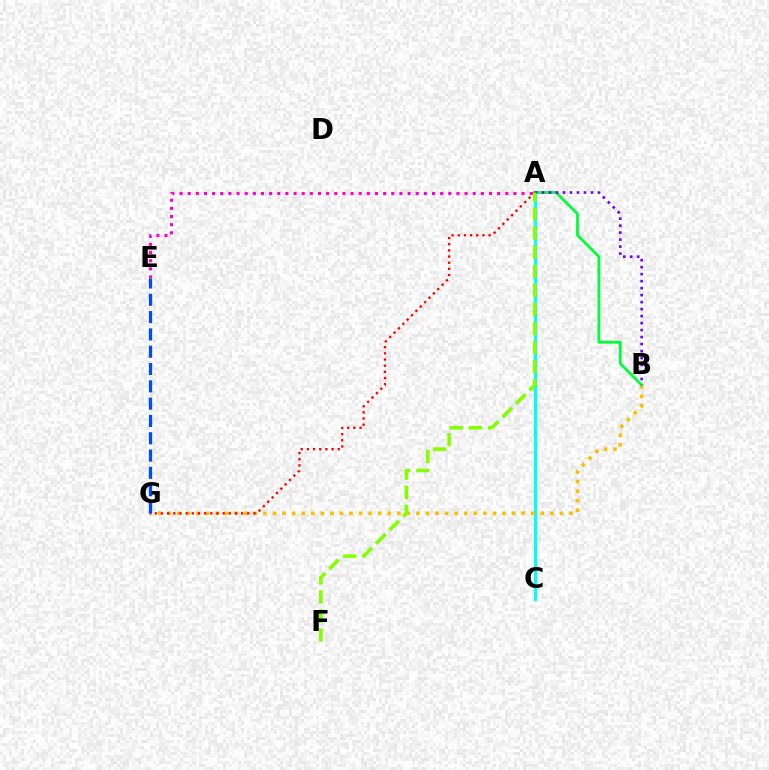{('A', 'C'): [{'color': '#00fff6', 'line_style': 'solid', 'thickness': 2.27}], ('B', 'G'): [{'color': '#ffbd00', 'line_style': 'dotted', 'thickness': 2.6}], ('A', 'E'): [{'color': '#ff00cf', 'line_style': 'dotted', 'thickness': 2.21}], ('A', 'B'): [{'color': '#00ff39', 'line_style': 'solid', 'thickness': 2.0}, {'color': '#7200ff', 'line_style': 'dotted', 'thickness': 1.9}], ('A', 'G'): [{'color': '#ff0000', 'line_style': 'dotted', 'thickness': 1.68}], ('E', 'G'): [{'color': '#004bff', 'line_style': 'dashed', 'thickness': 2.35}], ('A', 'F'): [{'color': '#84ff00', 'line_style': 'dashed', 'thickness': 2.59}]}